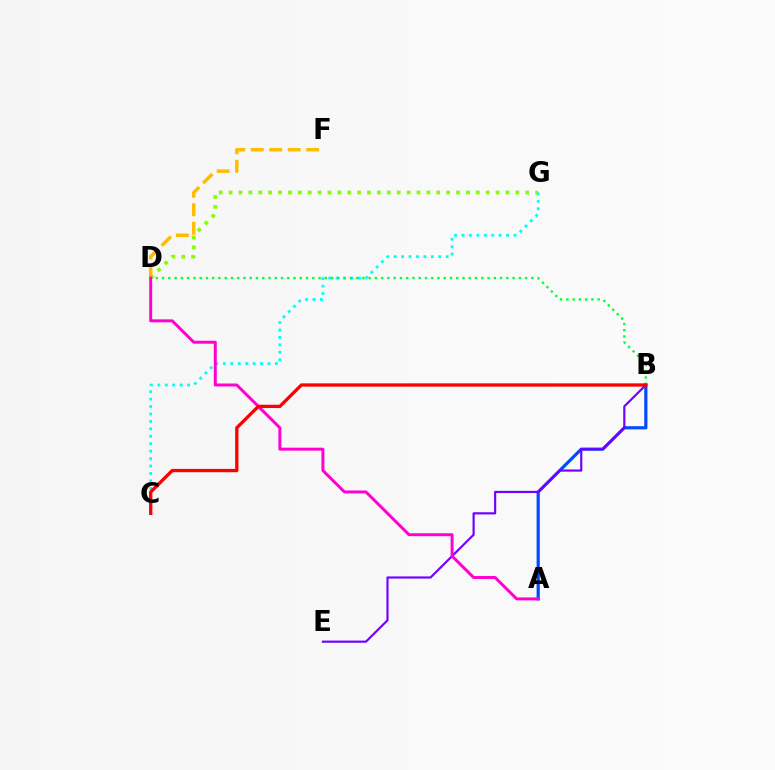{('A', 'B'): [{'color': '#004bff', 'line_style': 'solid', 'thickness': 2.3}], ('D', 'G'): [{'color': '#84ff00', 'line_style': 'dotted', 'thickness': 2.69}], ('D', 'F'): [{'color': '#ffbd00', 'line_style': 'dashed', 'thickness': 2.51}], ('C', 'G'): [{'color': '#00fff6', 'line_style': 'dotted', 'thickness': 2.02}], ('B', 'D'): [{'color': '#00ff39', 'line_style': 'dotted', 'thickness': 1.7}], ('B', 'E'): [{'color': '#7200ff', 'line_style': 'solid', 'thickness': 1.56}], ('A', 'D'): [{'color': '#ff00cf', 'line_style': 'solid', 'thickness': 2.14}], ('B', 'C'): [{'color': '#ff0000', 'line_style': 'solid', 'thickness': 2.39}]}